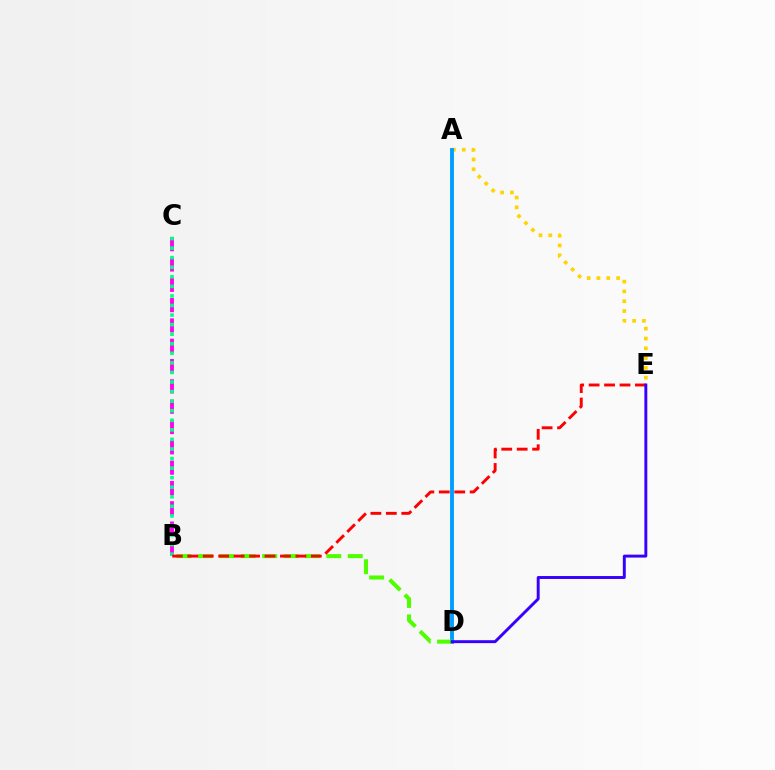{('B', 'C'): [{'color': '#ff00ed', 'line_style': 'dashed', 'thickness': 2.76}, {'color': '#00ff86', 'line_style': 'dotted', 'thickness': 2.6}], ('A', 'E'): [{'color': '#ffd500', 'line_style': 'dotted', 'thickness': 2.66}], ('A', 'D'): [{'color': '#009eff', 'line_style': 'solid', 'thickness': 2.79}], ('B', 'D'): [{'color': '#4fff00', 'line_style': 'dashed', 'thickness': 2.91}], ('B', 'E'): [{'color': '#ff0000', 'line_style': 'dashed', 'thickness': 2.1}], ('D', 'E'): [{'color': '#3700ff', 'line_style': 'solid', 'thickness': 2.11}]}